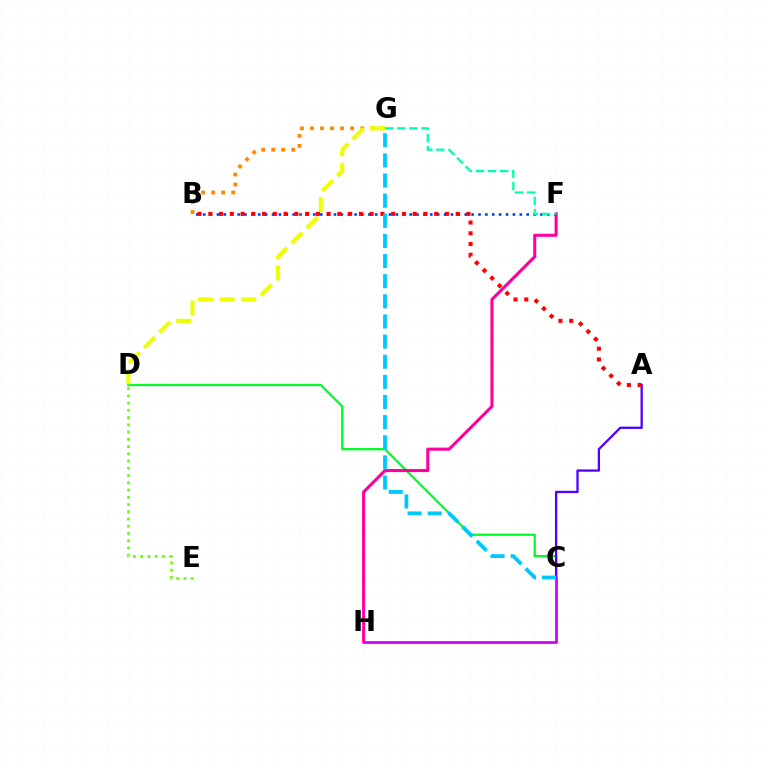{('C', 'D'): [{'color': '#00ff27', 'line_style': 'solid', 'thickness': 1.64}], ('A', 'C'): [{'color': '#4f00ff', 'line_style': 'solid', 'thickness': 1.65}], ('F', 'H'): [{'color': '#ff00a0', 'line_style': 'solid', 'thickness': 2.2}], ('B', 'G'): [{'color': '#ff8800', 'line_style': 'dotted', 'thickness': 2.73}], ('C', 'H'): [{'color': '#d600ff', 'line_style': 'solid', 'thickness': 2.02}], ('D', 'E'): [{'color': '#66ff00', 'line_style': 'dotted', 'thickness': 1.97}], ('B', 'F'): [{'color': '#003fff', 'line_style': 'dotted', 'thickness': 1.87}], ('D', 'G'): [{'color': '#eeff00', 'line_style': 'dashed', 'thickness': 2.93}], ('F', 'G'): [{'color': '#00ffaf', 'line_style': 'dashed', 'thickness': 1.64}], ('A', 'B'): [{'color': '#ff0000', 'line_style': 'dotted', 'thickness': 2.92}], ('C', 'G'): [{'color': '#00c7ff', 'line_style': 'dashed', 'thickness': 2.74}]}